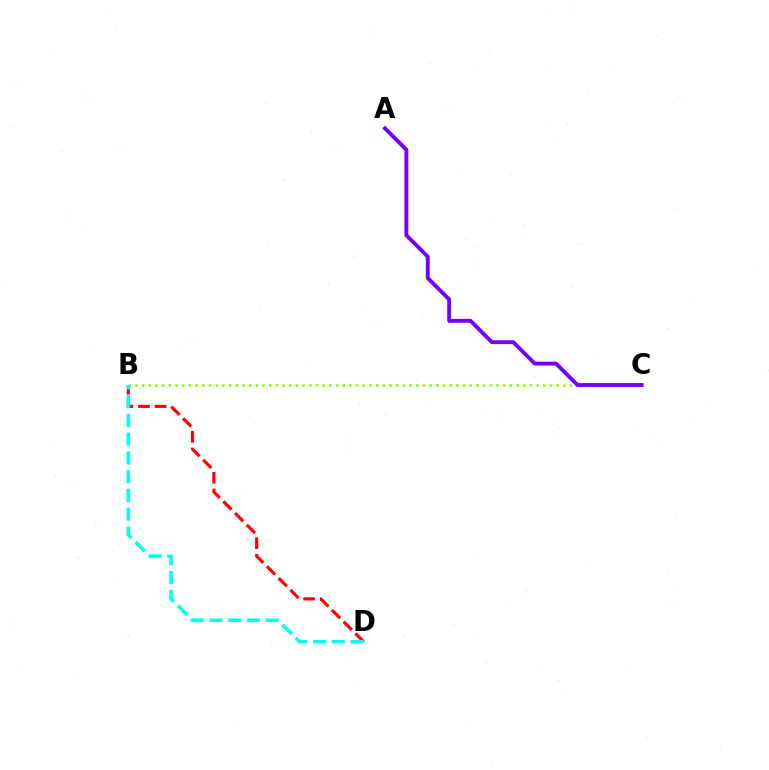{('B', 'D'): [{'color': '#ff0000', 'line_style': 'dashed', 'thickness': 2.26}, {'color': '#00fff6', 'line_style': 'dashed', 'thickness': 2.55}], ('B', 'C'): [{'color': '#84ff00', 'line_style': 'dotted', 'thickness': 1.82}], ('A', 'C'): [{'color': '#7200ff', 'line_style': 'solid', 'thickness': 2.79}]}